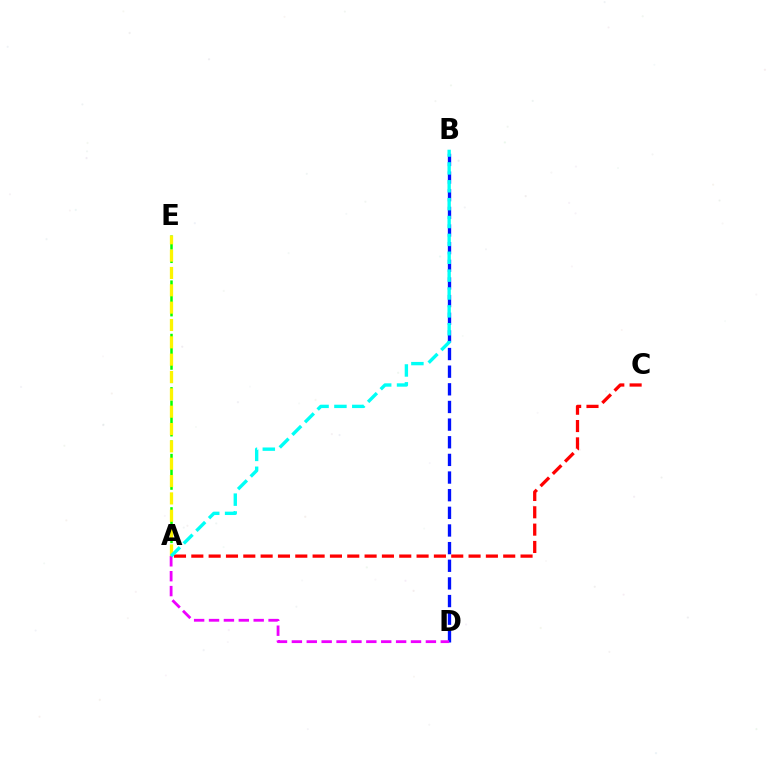{('A', 'C'): [{'color': '#ff0000', 'line_style': 'dashed', 'thickness': 2.35}], ('A', 'E'): [{'color': '#08ff00', 'line_style': 'dashed', 'thickness': 1.81}, {'color': '#fcf500', 'line_style': 'dashed', 'thickness': 2.36}], ('B', 'D'): [{'color': '#0010ff', 'line_style': 'dashed', 'thickness': 2.4}], ('A', 'D'): [{'color': '#ee00ff', 'line_style': 'dashed', 'thickness': 2.02}], ('A', 'B'): [{'color': '#00fff6', 'line_style': 'dashed', 'thickness': 2.43}]}